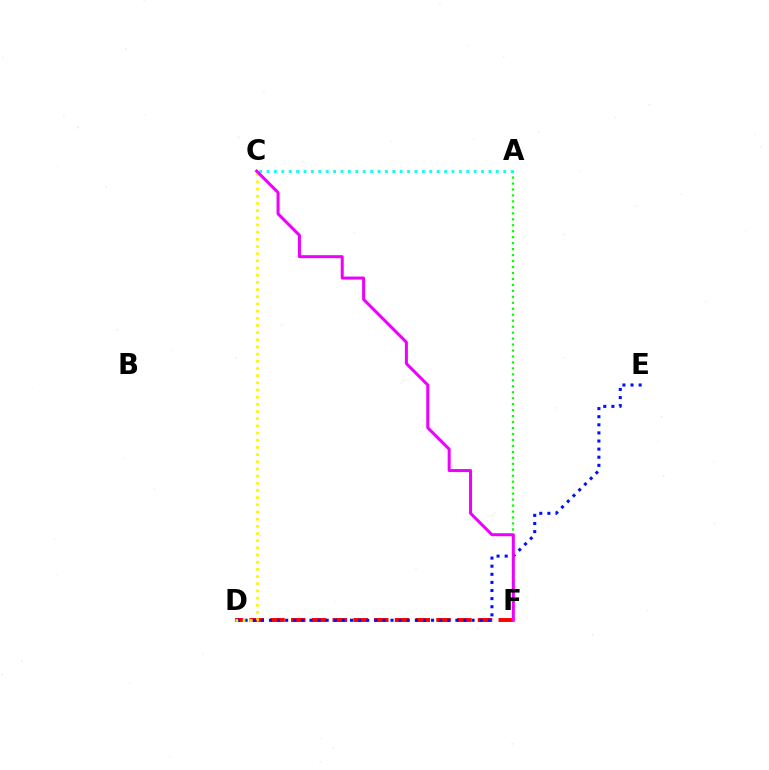{('D', 'F'): [{'color': '#ff0000', 'line_style': 'dashed', 'thickness': 2.82}], ('D', 'E'): [{'color': '#0010ff', 'line_style': 'dotted', 'thickness': 2.2}], ('A', 'F'): [{'color': '#08ff00', 'line_style': 'dotted', 'thickness': 1.62}], ('C', 'D'): [{'color': '#fcf500', 'line_style': 'dotted', 'thickness': 1.95}], ('A', 'C'): [{'color': '#00fff6', 'line_style': 'dotted', 'thickness': 2.01}], ('C', 'F'): [{'color': '#ee00ff', 'line_style': 'solid', 'thickness': 2.17}]}